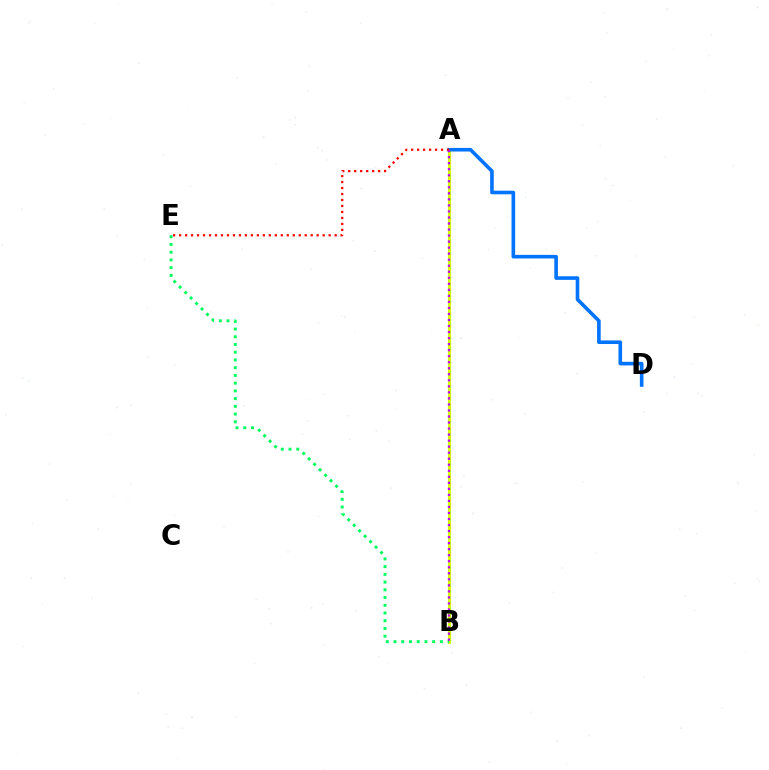{('A', 'B'): [{'color': '#d1ff00', 'line_style': 'solid', 'thickness': 2.27}, {'color': '#b900ff', 'line_style': 'dotted', 'thickness': 1.64}], ('A', 'D'): [{'color': '#0074ff', 'line_style': 'solid', 'thickness': 2.6}], ('B', 'E'): [{'color': '#00ff5c', 'line_style': 'dotted', 'thickness': 2.1}], ('A', 'E'): [{'color': '#ff0000', 'line_style': 'dotted', 'thickness': 1.63}]}